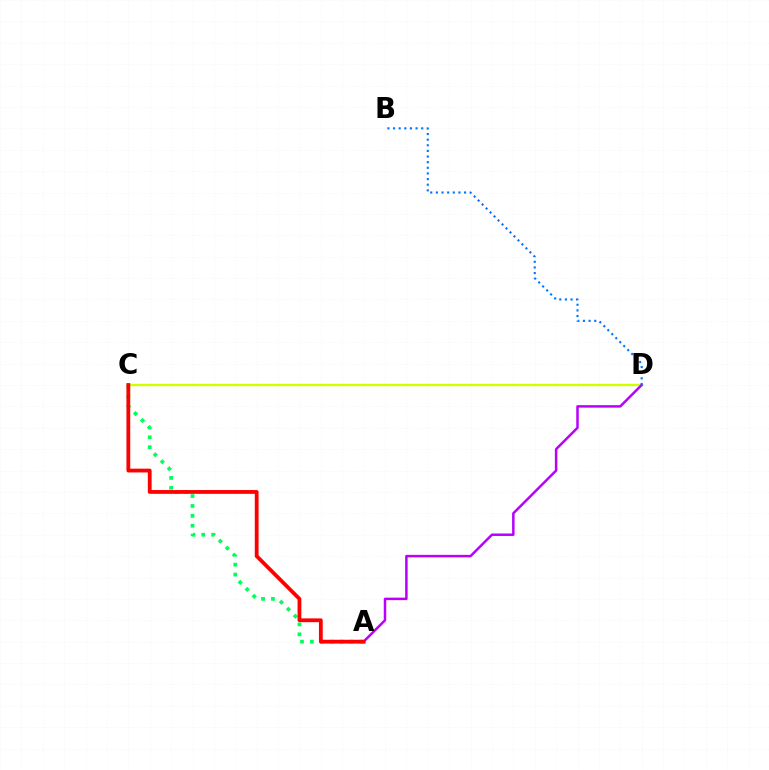{('C', 'D'): [{'color': '#d1ff00', 'line_style': 'solid', 'thickness': 1.7}], ('A', 'C'): [{'color': '#00ff5c', 'line_style': 'dotted', 'thickness': 2.69}, {'color': '#ff0000', 'line_style': 'solid', 'thickness': 2.73}], ('A', 'D'): [{'color': '#b900ff', 'line_style': 'solid', 'thickness': 1.8}], ('B', 'D'): [{'color': '#0074ff', 'line_style': 'dotted', 'thickness': 1.53}]}